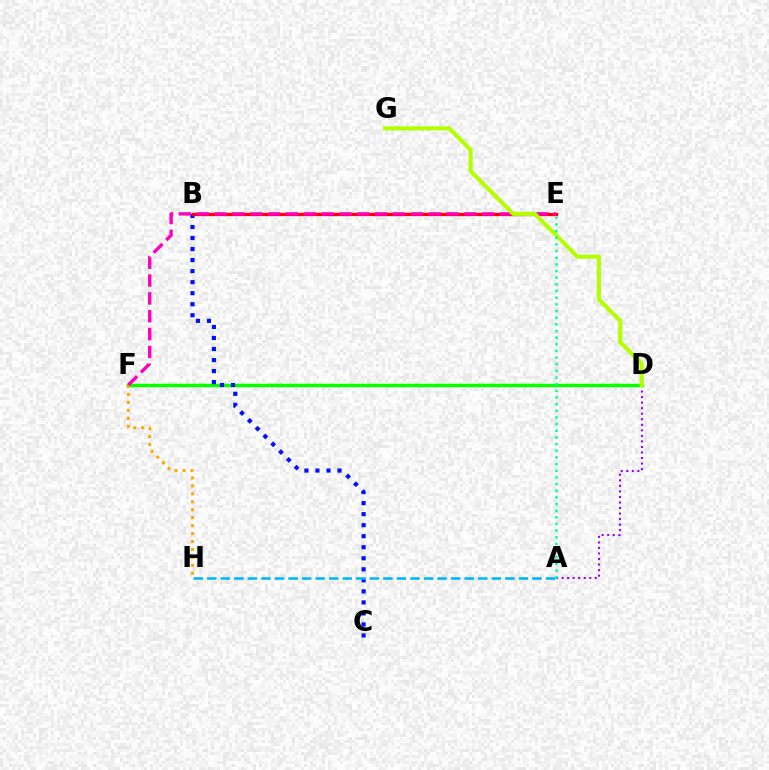{('D', 'F'): [{'color': '#08ff00', 'line_style': 'solid', 'thickness': 2.5}], ('B', 'C'): [{'color': '#0010ff', 'line_style': 'dotted', 'thickness': 3.0}], ('B', 'E'): [{'color': '#ff0000', 'line_style': 'solid', 'thickness': 2.33}], ('F', 'H'): [{'color': '#ffa500', 'line_style': 'dotted', 'thickness': 2.16}], ('E', 'F'): [{'color': '#ff00bd', 'line_style': 'dashed', 'thickness': 2.42}], ('A', 'D'): [{'color': '#9b00ff', 'line_style': 'dotted', 'thickness': 1.5}], ('D', 'G'): [{'color': '#b3ff00', 'line_style': 'solid', 'thickness': 2.94}], ('A', 'H'): [{'color': '#00b5ff', 'line_style': 'dashed', 'thickness': 1.84}], ('A', 'E'): [{'color': '#00ff9d', 'line_style': 'dotted', 'thickness': 1.81}]}